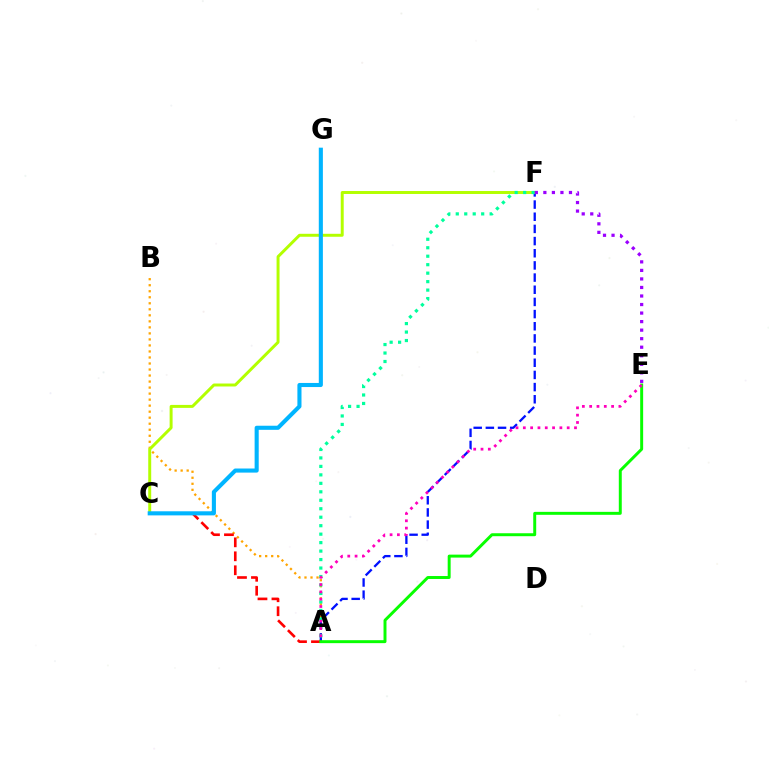{('A', 'B'): [{'color': '#ffa500', 'line_style': 'dotted', 'thickness': 1.64}], ('A', 'F'): [{'color': '#0010ff', 'line_style': 'dashed', 'thickness': 1.65}, {'color': '#00ff9d', 'line_style': 'dotted', 'thickness': 2.3}], ('A', 'C'): [{'color': '#ff0000', 'line_style': 'dashed', 'thickness': 1.9}], ('C', 'F'): [{'color': '#b3ff00', 'line_style': 'solid', 'thickness': 2.13}], ('A', 'E'): [{'color': '#08ff00', 'line_style': 'solid', 'thickness': 2.13}, {'color': '#ff00bd', 'line_style': 'dotted', 'thickness': 1.99}], ('E', 'F'): [{'color': '#9b00ff', 'line_style': 'dotted', 'thickness': 2.32}], ('C', 'G'): [{'color': '#00b5ff', 'line_style': 'solid', 'thickness': 2.94}]}